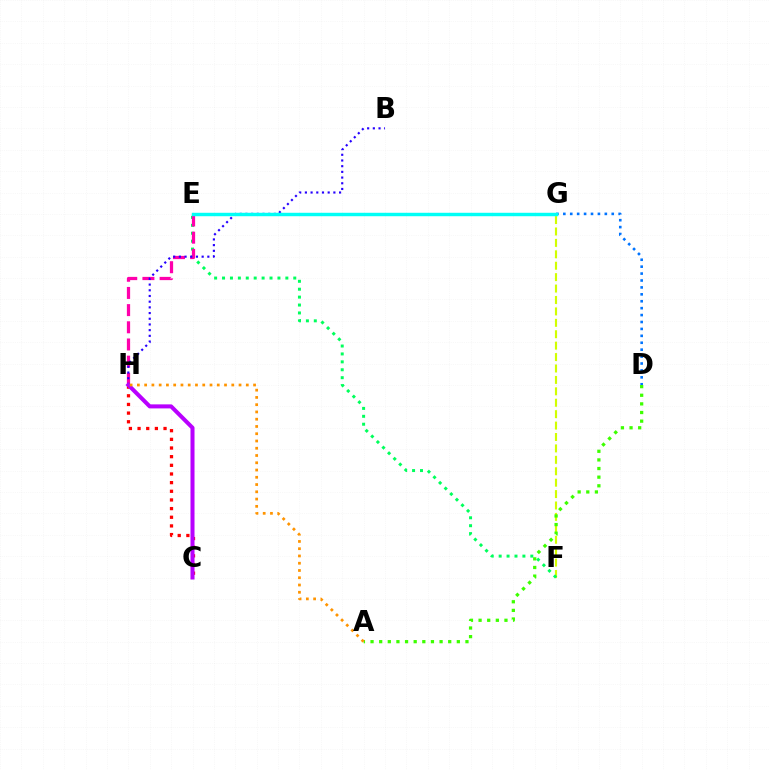{('C', 'H'): [{'color': '#ff0000', 'line_style': 'dotted', 'thickness': 2.35}, {'color': '#b900ff', 'line_style': 'solid', 'thickness': 2.9}], ('F', 'G'): [{'color': '#d1ff00', 'line_style': 'dashed', 'thickness': 1.55}], ('E', 'F'): [{'color': '#00ff5c', 'line_style': 'dotted', 'thickness': 2.15}], ('E', 'H'): [{'color': '#ff00ac', 'line_style': 'dashed', 'thickness': 2.33}], ('A', 'D'): [{'color': '#3dff00', 'line_style': 'dotted', 'thickness': 2.34}], ('B', 'H'): [{'color': '#2500ff', 'line_style': 'dotted', 'thickness': 1.55}], ('D', 'G'): [{'color': '#0074ff', 'line_style': 'dotted', 'thickness': 1.88}], ('E', 'G'): [{'color': '#00fff6', 'line_style': 'solid', 'thickness': 2.47}], ('A', 'H'): [{'color': '#ff9400', 'line_style': 'dotted', 'thickness': 1.97}]}